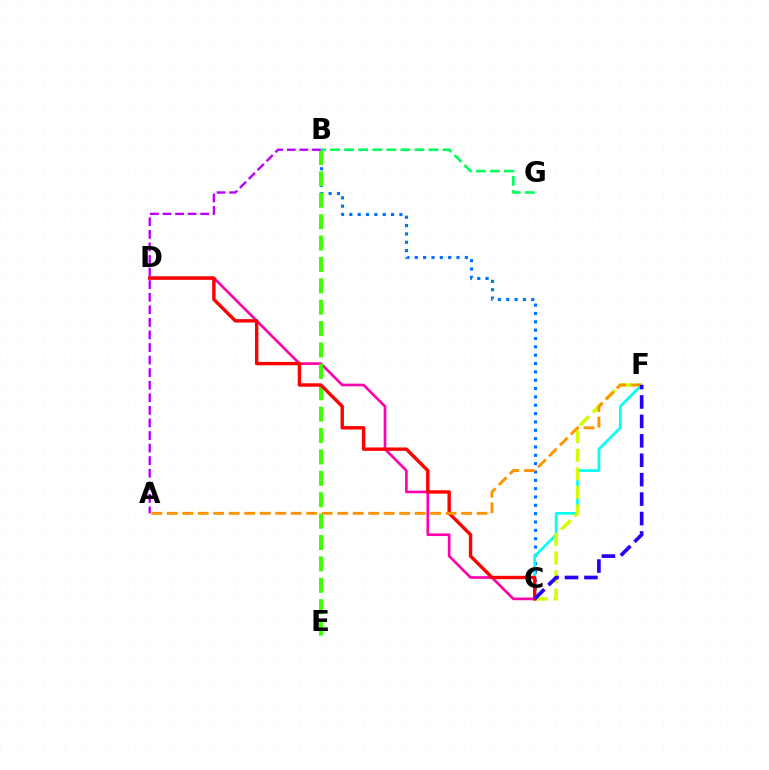{('C', 'D'): [{'color': '#ff00ac', 'line_style': 'solid', 'thickness': 1.91}, {'color': '#ff0000', 'line_style': 'solid', 'thickness': 2.45}], ('B', 'C'): [{'color': '#0074ff', 'line_style': 'dotted', 'thickness': 2.27}], ('B', 'E'): [{'color': '#3dff00', 'line_style': 'dashed', 'thickness': 2.91}], ('C', 'F'): [{'color': '#00fff6', 'line_style': 'solid', 'thickness': 1.92}, {'color': '#d1ff00', 'line_style': 'dashed', 'thickness': 2.53}, {'color': '#2500ff', 'line_style': 'dashed', 'thickness': 2.64}], ('A', 'F'): [{'color': '#ff9400', 'line_style': 'dashed', 'thickness': 2.1}], ('B', 'G'): [{'color': '#00ff5c', 'line_style': 'dashed', 'thickness': 1.91}], ('A', 'B'): [{'color': '#b900ff', 'line_style': 'dashed', 'thickness': 1.71}]}